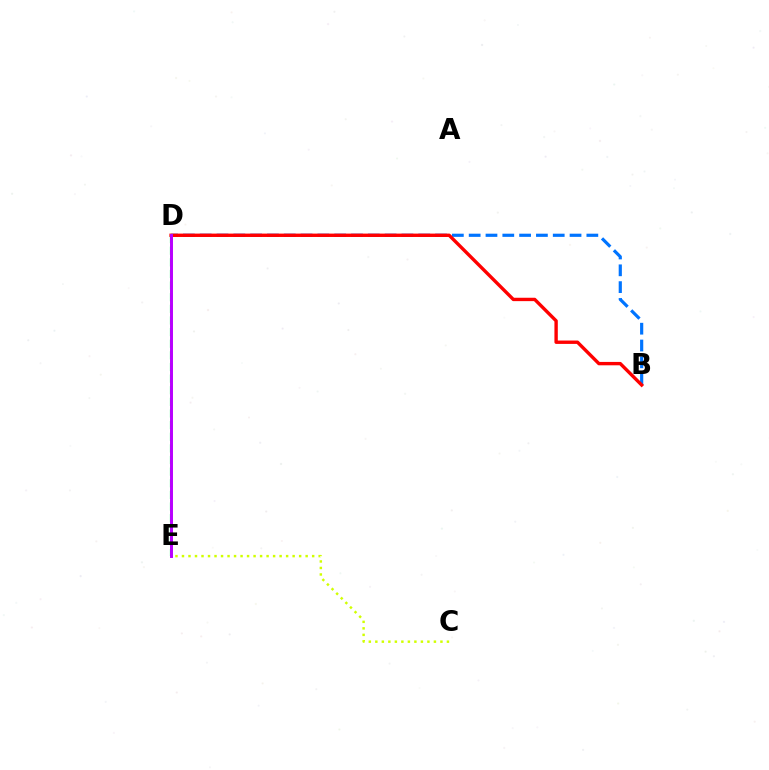{('B', 'D'): [{'color': '#0074ff', 'line_style': 'dashed', 'thickness': 2.28}, {'color': '#ff0000', 'line_style': 'solid', 'thickness': 2.43}], ('D', 'E'): [{'color': '#00ff5c', 'line_style': 'dashed', 'thickness': 1.58}, {'color': '#b900ff', 'line_style': 'solid', 'thickness': 2.13}], ('C', 'E'): [{'color': '#d1ff00', 'line_style': 'dotted', 'thickness': 1.77}]}